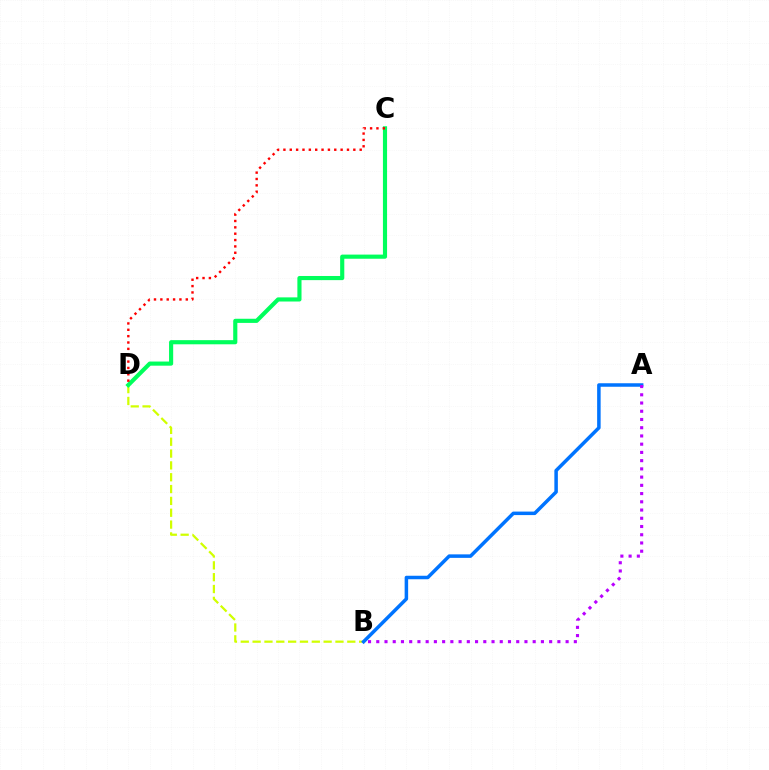{('B', 'D'): [{'color': '#d1ff00', 'line_style': 'dashed', 'thickness': 1.61}], ('A', 'B'): [{'color': '#0074ff', 'line_style': 'solid', 'thickness': 2.52}, {'color': '#b900ff', 'line_style': 'dotted', 'thickness': 2.24}], ('C', 'D'): [{'color': '#00ff5c', 'line_style': 'solid', 'thickness': 2.98}, {'color': '#ff0000', 'line_style': 'dotted', 'thickness': 1.73}]}